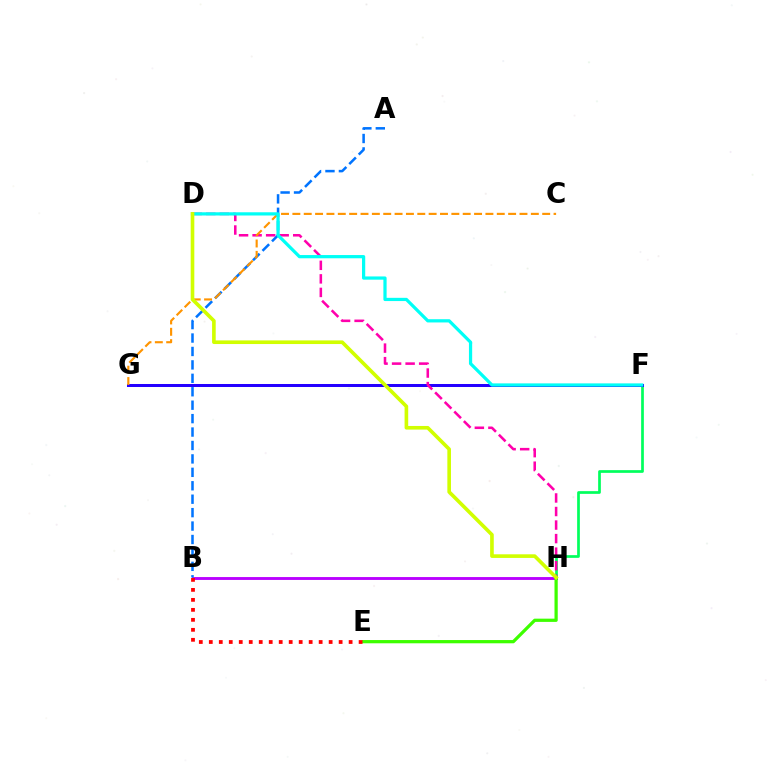{('F', 'H'): [{'color': '#00ff5c', 'line_style': 'solid', 'thickness': 1.95}], ('F', 'G'): [{'color': '#2500ff', 'line_style': 'solid', 'thickness': 2.17}], ('D', 'H'): [{'color': '#ff00ac', 'line_style': 'dashed', 'thickness': 1.84}, {'color': '#d1ff00', 'line_style': 'solid', 'thickness': 2.61}], ('B', 'H'): [{'color': '#b900ff', 'line_style': 'solid', 'thickness': 2.07}], ('A', 'B'): [{'color': '#0074ff', 'line_style': 'dashed', 'thickness': 1.82}], ('E', 'H'): [{'color': '#3dff00', 'line_style': 'solid', 'thickness': 2.33}], ('C', 'G'): [{'color': '#ff9400', 'line_style': 'dashed', 'thickness': 1.54}], ('B', 'E'): [{'color': '#ff0000', 'line_style': 'dotted', 'thickness': 2.71}], ('D', 'F'): [{'color': '#00fff6', 'line_style': 'solid', 'thickness': 2.32}]}